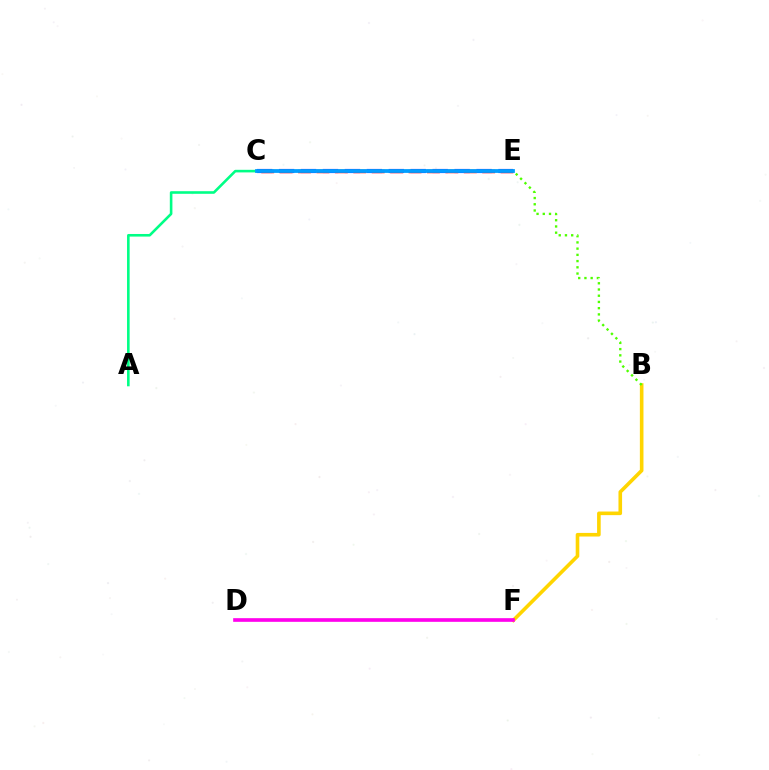{('C', 'E'): [{'color': '#3700ff', 'line_style': 'dashed', 'thickness': 2.98}, {'color': '#ff0000', 'line_style': 'dashed', 'thickness': 2.5}, {'color': '#009eff', 'line_style': 'solid', 'thickness': 2.73}], ('A', 'C'): [{'color': '#00ff86', 'line_style': 'solid', 'thickness': 1.87}], ('B', 'F'): [{'color': '#ffd500', 'line_style': 'solid', 'thickness': 2.6}], ('D', 'F'): [{'color': '#ff00ed', 'line_style': 'solid', 'thickness': 2.63}], ('B', 'E'): [{'color': '#4fff00', 'line_style': 'dotted', 'thickness': 1.69}]}